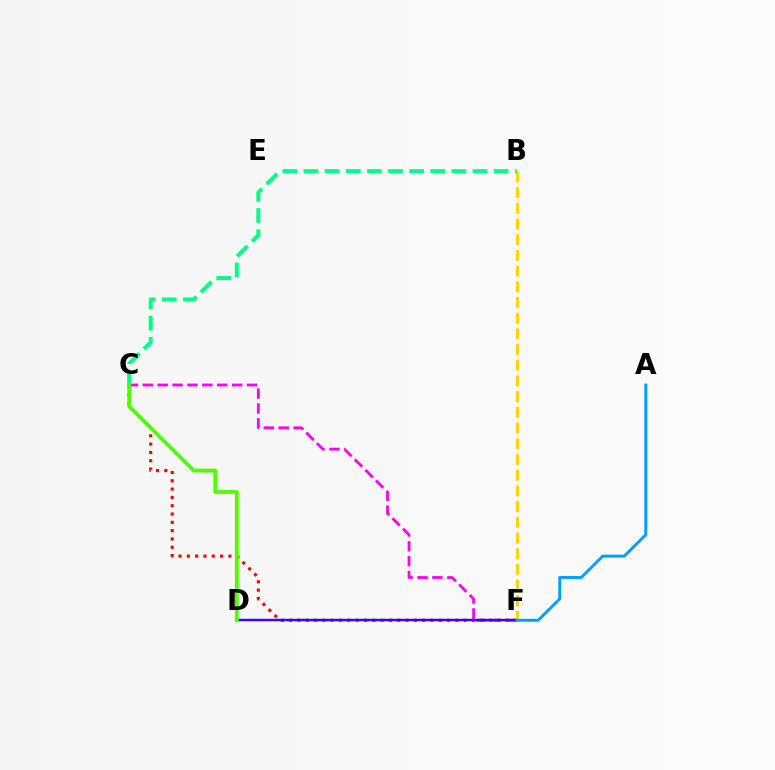{('C', 'F'): [{'color': '#ff0000', 'line_style': 'dotted', 'thickness': 2.26}, {'color': '#ff00ed', 'line_style': 'dashed', 'thickness': 2.02}], ('D', 'F'): [{'color': '#3700ff', 'line_style': 'solid', 'thickness': 1.76}], ('B', 'F'): [{'color': '#ffd500', 'line_style': 'dashed', 'thickness': 2.13}], ('A', 'F'): [{'color': '#009eff', 'line_style': 'solid', 'thickness': 2.11}], ('B', 'C'): [{'color': '#00ff86', 'line_style': 'dashed', 'thickness': 2.87}], ('C', 'D'): [{'color': '#4fff00', 'line_style': 'solid', 'thickness': 2.75}]}